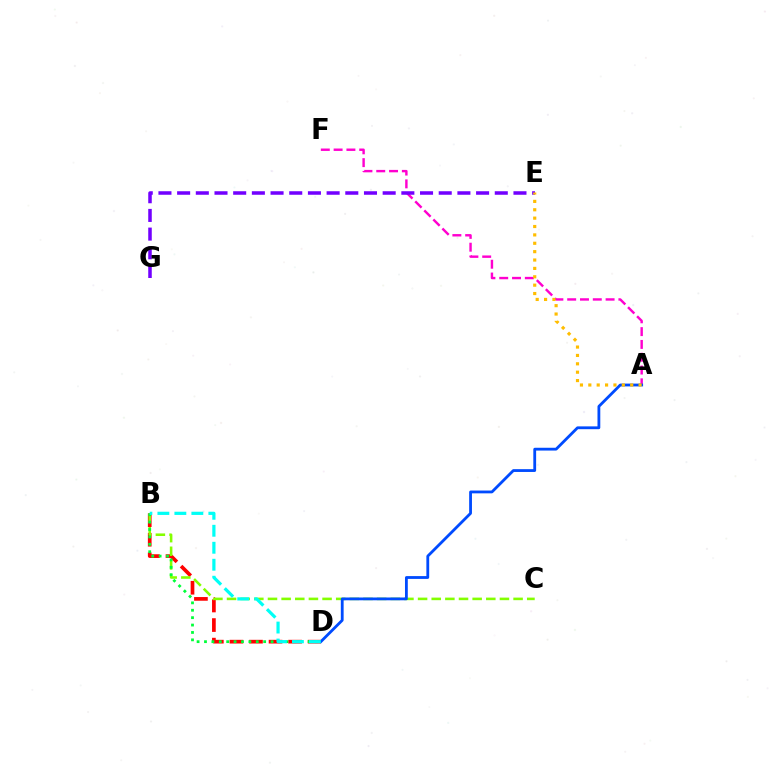{('A', 'F'): [{'color': '#ff00cf', 'line_style': 'dashed', 'thickness': 1.74}], ('B', 'D'): [{'color': '#ff0000', 'line_style': 'dashed', 'thickness': 2.66}, {'color': '#00ff39', 'line_style': 'dotted', 'thickness': 2.01}, {'color': '#00fff6', 'line_style': 'dashed', 'thickness': 2.31}], ('B', 'C'): [{'color': '#84ff00', 'line_style': 'dashed', 'thickness': 1.85}], ('A', 'D'): [{'color': '#004bff', 'line_style': 'solid', 'thickness': 2.02}], ('E', 'G'): [{'color': '#7200ff', 'line_style': 'dashed', 'thickness': 2.54}], ('A', 'E'): [{'color': '#ffbd00', 'line_style': 'dotted', 'thickness': 2.28}]}